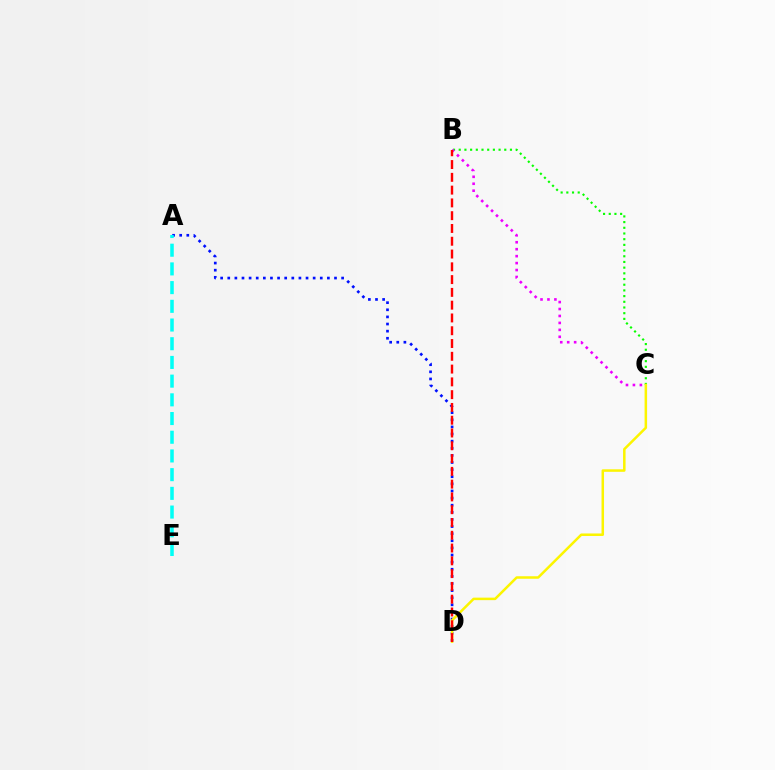{('A', 'D'): [{'color': '#0010ff', 'line_style': 'dotted', 'thickness': 1.93}], ('B', 'C'): [{'color': '#08ff00', 'line_style': 'dotted', 'thickness': 1.55}, {'color': '#ee00ff', 'line_style': 'dotted', 'thickness': 1.89}], ('A', 'E'): [{'color': '#00fff6', 'line_style': 'dashed', 'thickness': 2.54}], ('C', 'D'): [{'color': '#fcf500', 'line_style': 'solid', 'thickness': 1.81}], ('B', 'D'): [{'color': '#ff0000', 'line_style': 'dashed', 'thickness': 1.74}]}